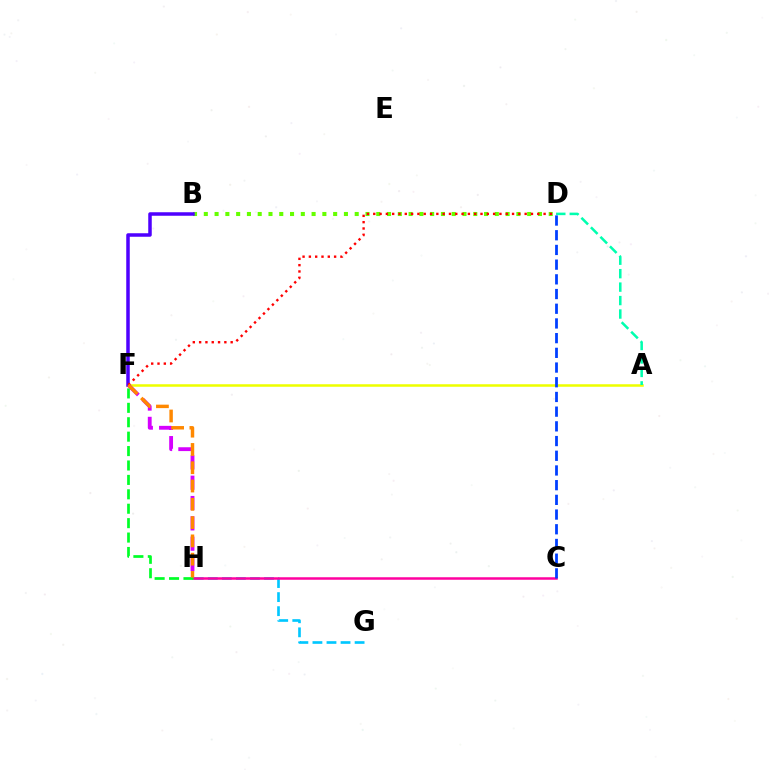{('A', 'F'): [{'color': '#eeff00', 'line_style': 'solid', 'thickness': 1.82}], ('B', 'D'): [{'color': '#66ff00', 'line_style': 'dotted', 'thickness': 2.93}], ('G', 'H'): [{'color': '#00c7ff', 'line_style': 'dashed', 'thickness': 1.91}], ('A', 'D'): [{'color': '#00ffaf', 'line_style': 'dashed', 'thickness': 1.83}], ('F', 'H'): [{'color': '#d600ff', 'line_style': 'dashed', 'thickness': 2.76}, {'color': '#00ff27', 'line_style': 'dashed', 'thickness': 1.96}, {'color': '#ff8800', 'line_style': 'dashed', 'thickness': 2.48}], ('B', 'F'): [{'color': '#4f00ff', 'line_style': 'solid', 'thickness': 2.53}], ('C', 'H'): [{'color': '#ff00a0', 'line_style': 'solid', 'thickness': 1.8}], ('C', 'D'): [{'color': '#003fff', 'line_style': 'dashed', 'thickness': 2.0}], ('D', 'F'): [{'color': '#ff0000', 'line_style': 'dotted', 'thickness': 1.71}]}